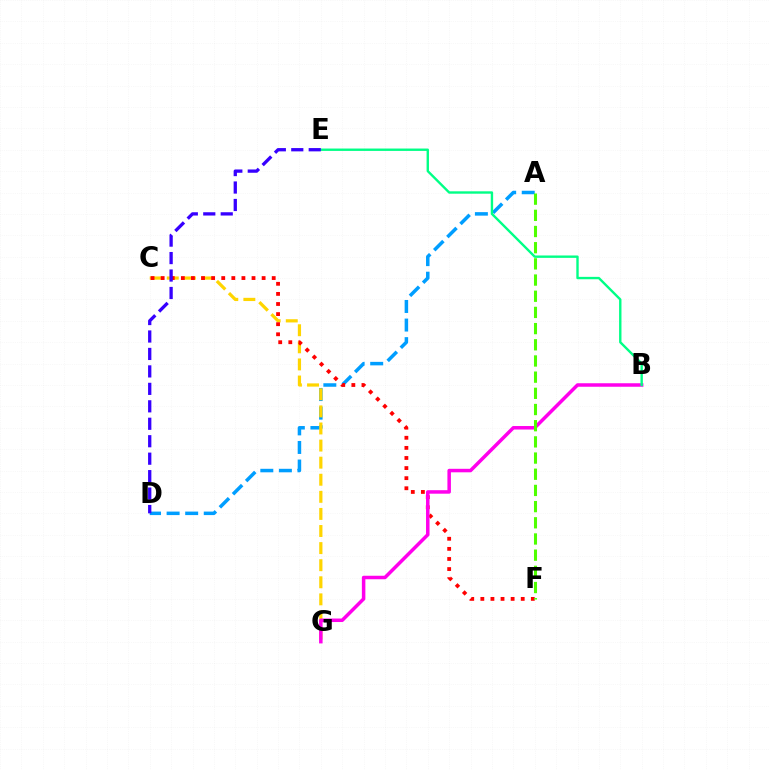{('A', 'D'): [{'color': '#009eff', 'line_style': 'dashed', 'thickness': 2.52}], ('C', 'G'): [{'color': '#ffd500', 'line_style': 'dashed', 'thickness': 2.32}], ('C', 'F'): [{'color': '#ff0000', 'line_style': 'dotted', 'thickness': 2.74}], ('B', 'G'): [{'color': '#ff00ed', 'line_style': 'solid', 'thickness': 2.52}], ('B', 'E'): [{'color': '#00ff86', 'line_style': 'solid', 'thickness': 1.72}], ('D', 'E'): [{'color': '#3700ff', 'line_style': 'dashed', 'thickness': 2.37}], ('A', 'F'): [{'color': '#4fff00', 'line_style': 'dashed', 'thickness': 2.2}]}